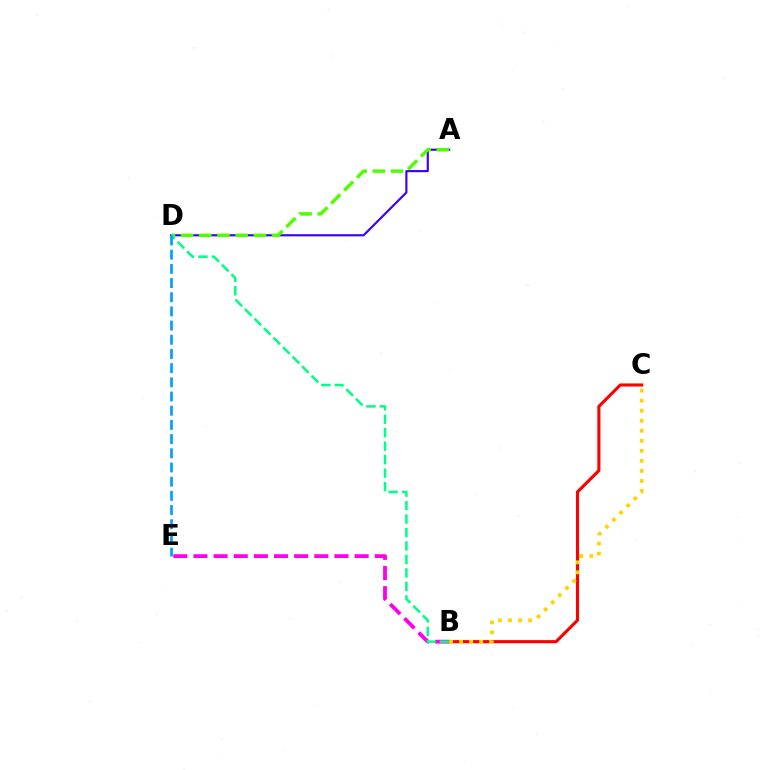{('B', 'E'): [{'color': '#ff00ed', 'line_style': 'dashed', 'thickness': 2.74}], ('A', 'D'): [{'color': '#3700ff', 'line_style': 'solid', 'thickness': 1.55}, {'color': '#4fff00', 'line_style': 'dashed', 'thickness': 2.47}], ('B', 'C'): [{'color': '#ff0000', 'line_style': 'solid', 'thickness': 2.24}, {'color': '#ffd500', 'line_style': 'dotted', 'thickness': 2.73}], ('B', 'D'): [{'color': '#00ff86', 'line_style': 'dashed', 'thickness': 1.83}], ('D', 'E'): [{'color': '#009eff', 'line_style': 'dashed', 'thickness': 1.93}]}